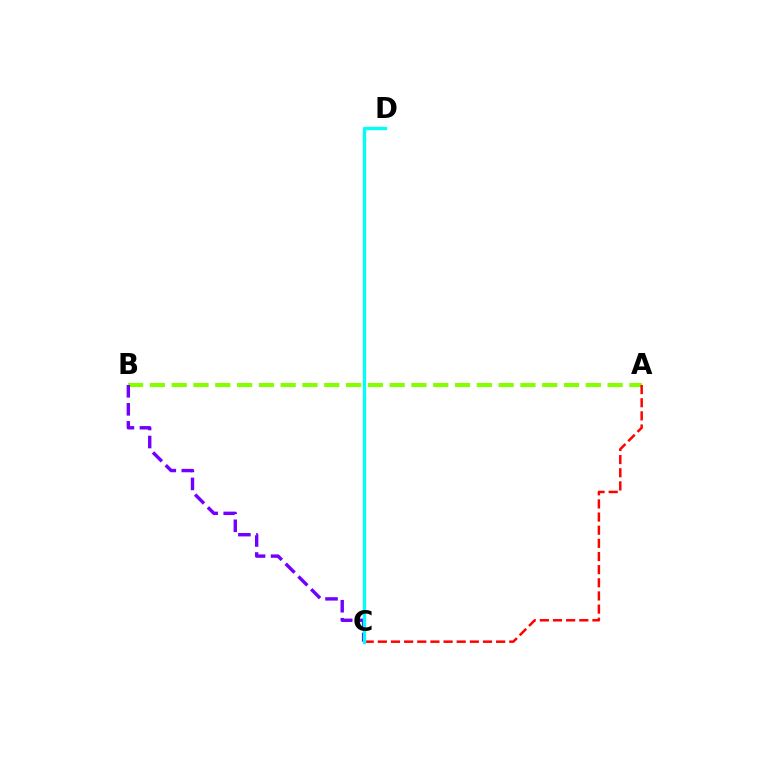{('A', 'B'): [{'color': '#84ff00', 'line_style': 'dashed', 'thickness': 2.96}], ('A', 'C'): [{'color': '#ff0000', 'line_style': 'dashed', 'thickness': 1.79}], ('B', 'C'): [{'color': '#7200ff', 'line_style': 'dashed', 'thickness': 2.45}], ('C', 'D'): [{'color': '#00fff6', 'line_style': 'solid', 'thickness': 2.38}]}